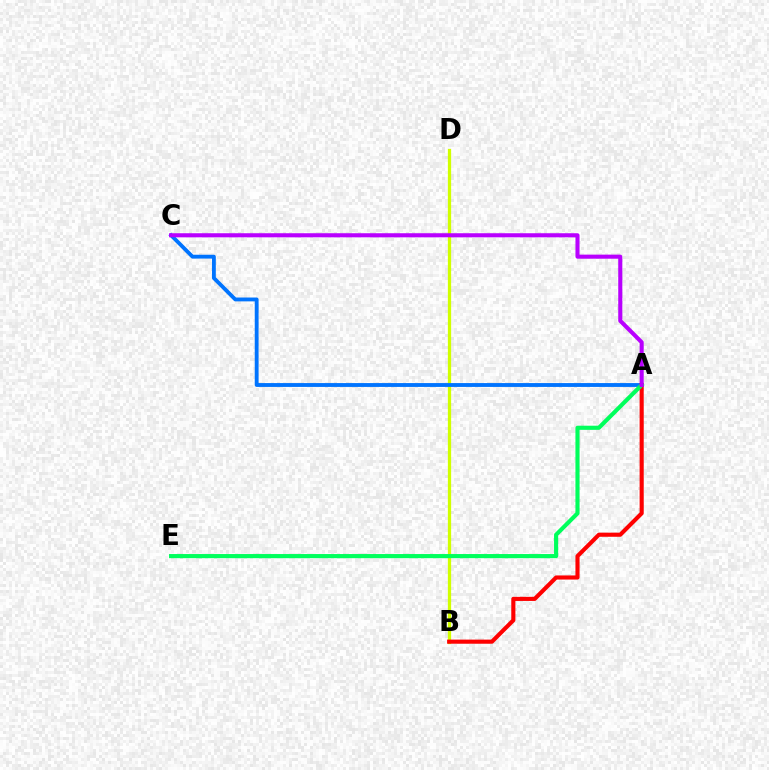{('B', 'D'): [{'color': '#d1ff00', 'line_style': 'solid', 'thickness': 2.35}], ('A', 'C'): [{'color': '#0074ff', 'line_style': 'solid', 'thickness': 2.77}, {'color': '#b900ff', 'line_style': 'solid', 'thickness': 2.94}], ('A', 'B'): [{'color': '#ff0000', 'line_style': 'solid', 'thickness': 2.96}], ('A', 'E'): [{'color': '#00ff5c', 'line_style': 'solid', 'thickness': 2.98}]}